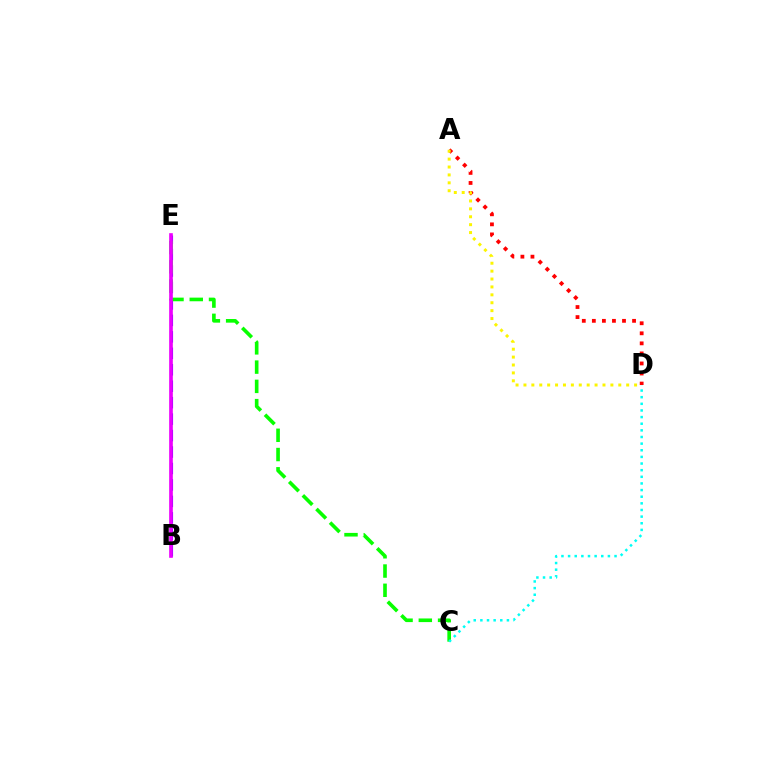{('B', 'E'): [{'color': '#0010ff', 'line_style': 'dashed', 'thickness': 2.24}, {'color': '#ee00ff', 'line_style': 'solid', 'thickness': 2.63}], ('C', 'E'): [{'color': '#08ff00', 'line_style': 'dashed', 'thickness': 2.62}], ('A', 'D'): [{'color': '#ff0000', 'line_style': 'dotted', 'thickness': 2.73}, {'color': '#fcf500', 'line_style': 'dotted', 'thickness': 2.15}], ('C', 'D'): [{'color': '#00fff6', 'line_style': 'dotted', 'thickness': 1.8}]}